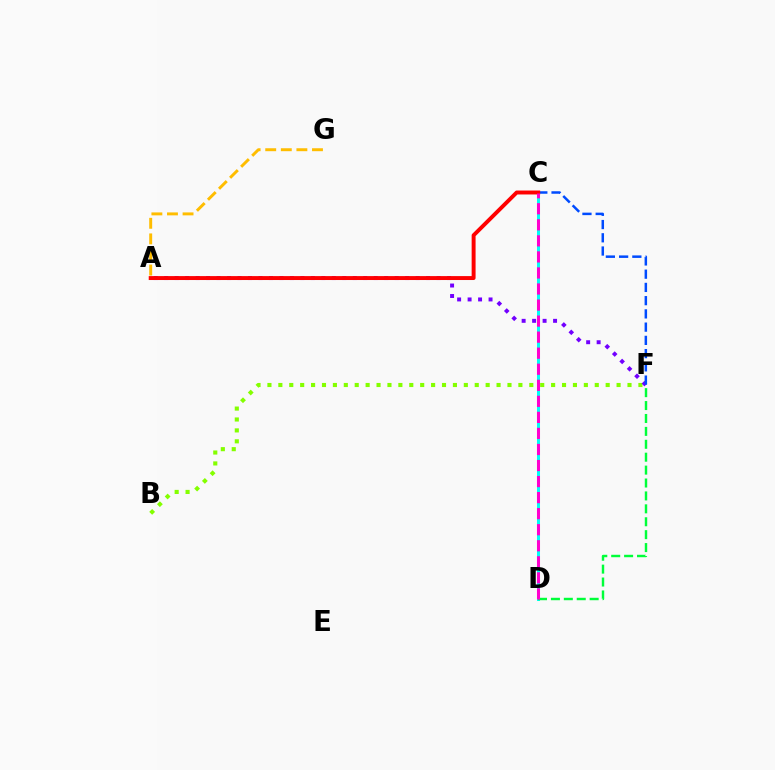{('B', 'F'): [{'color': '#84ff00', 'line_style': 'dotted', 'thickness': 2.96}], ('A', 'F'): [{'color': '#7200ff', 'line_style': 'dotted', 'thickness': 2.85}], ('C', 'F'): [{'color': '#004bff', 'line_style': 'dashed', 'thickness': 1.8}], ('A', 'G'): [{'color': '#ffbd00', 'line_style': 'dashed', 'thickness': 2.12}], ('C', 'D'): [{'color': '#00fff6', 'line_style': 'solid', 'thickness': 2.17}, {'color': '#ff00cf', 'line_style': 'dashed', 'thickness': 2.18}], ('D', 'F'): [{'color': '#00ff39', 'line_style': 'dashed', 'thickness': 1.75}], ('A', 'C'): [{'color': '#ff0000', 'line_style': 'solid', 'thickness': 2.83}]}